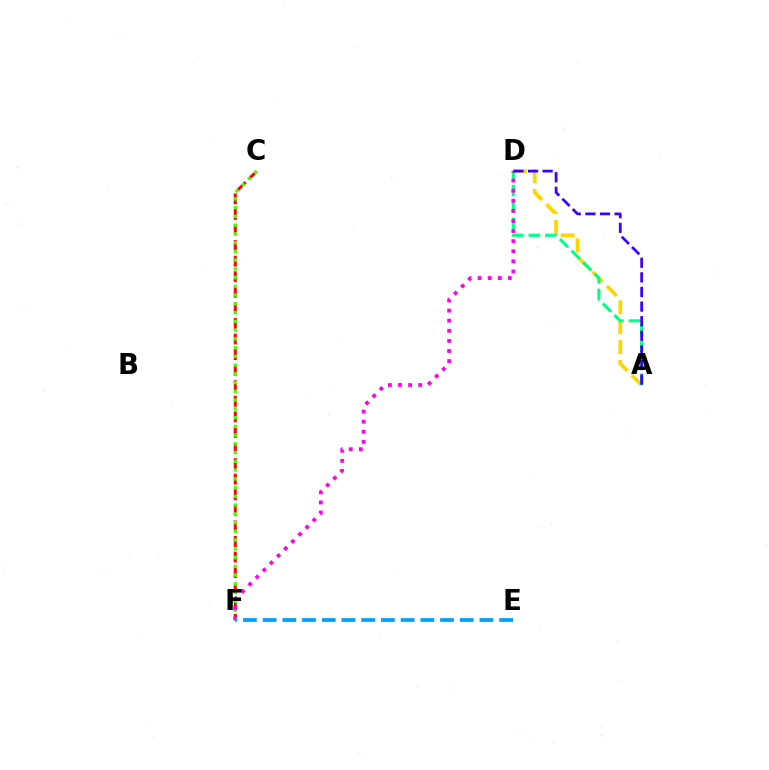{('C', 'F'): [{'color': '#ff0000', 'line_style': 'dashed', 'thickness': 2.12}, {'color': '#4fff00', 'line_style': 'dotted', 'thickness': 2.38}], ('A', 'D'): [{'color': '#ffd500', 'line_style': 'dashed', 'thickness': 2.7}, {'color': '#00ff86', 'line_style': 'dashed', 'thickness': 2.23}, {'color': '#3700ff', 'line_style': 'dashed', 'thickness': 1.98}], ('D', 'F'): [{'color': '#ff00ed', 'line_style': 'dotted', 'thickness': 2.74}], ('E', 'F'): [{'color': '#009eff', 'line_style': 'dashed', 'thickness': 2.68}]}